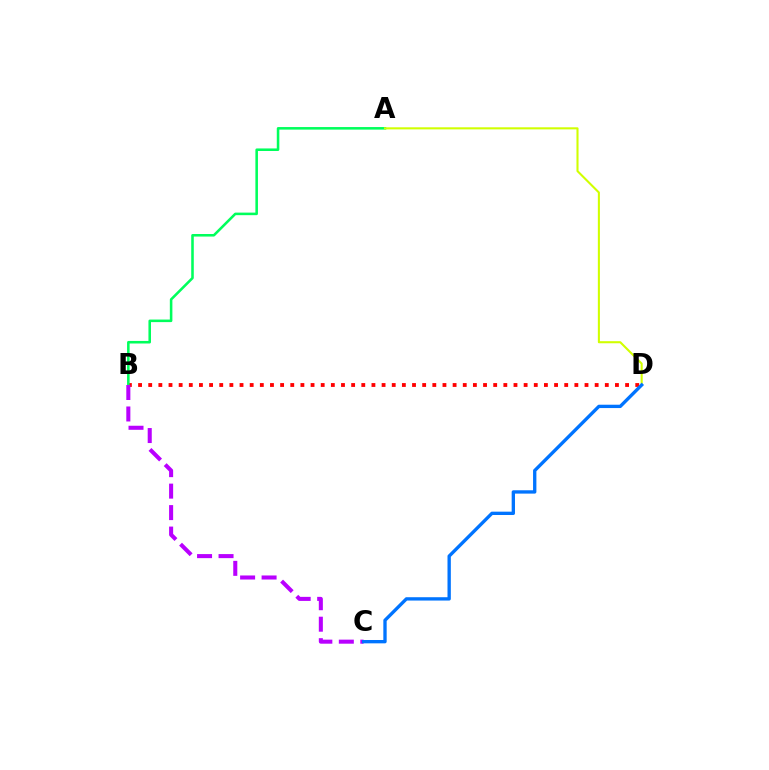{('B', 'D'): [{'color': '#ff0000', 'line_style': 'dotted', 'thickness': 2.76}], ('A', 'B'): [{'color': '#00ff5c', 'line_style': 'solid', 'thickness': 1.84}], ('B', 'C'): [{'color': '#b900ff', 'line_style': 'dashed', 'thickness': 2.92}], ('A', 'D'): [{'color': '#d1ff00', 'line_style': 'solid', 'thickness': 1.5}], ('C', 'D'): [{'color': '#0074ff', 'line_style': 'solid', 'thickness': 2.4}]}